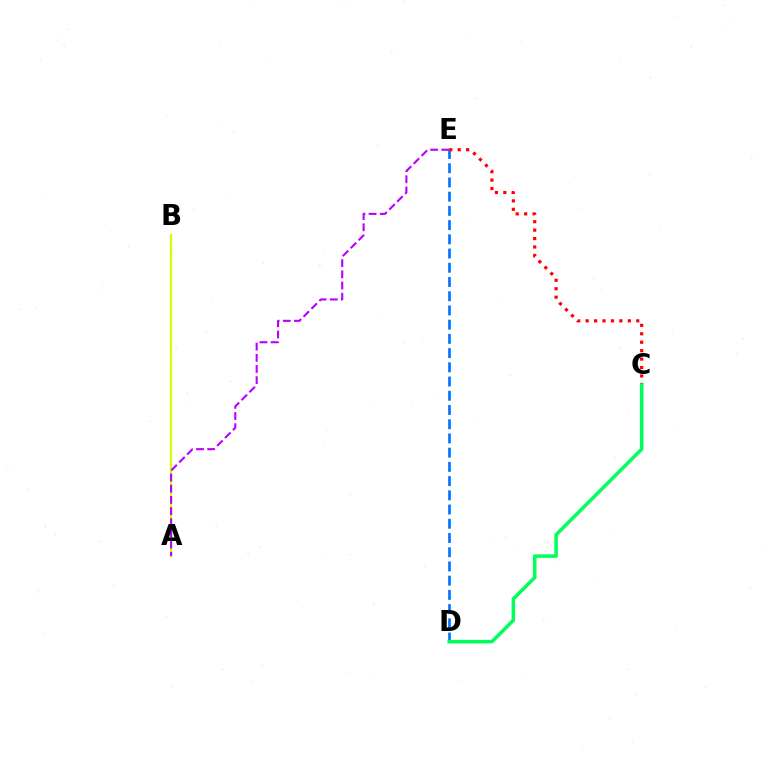{('D', 'E'): [{'color': '#0074ff', 'line_style': 'dashed', 'thickness': 1.93}], ('A', 'B'): [{'color': '#d1ff00', 'line_style': 'solid', 'thickness': 1.62}], ('A', 'E'): [{'color': '#b900ff', 'line_style': 'dashed', 'thickness': 1.52}], ('C', 'E'): [{'color': '#ff0000', 'line_style': 'dotted', 'thickness': 2.29}], ('C', 'D'): [{'color': '#00ff5c', 'line_style': 'solid', 'thickness': 2.55}]}